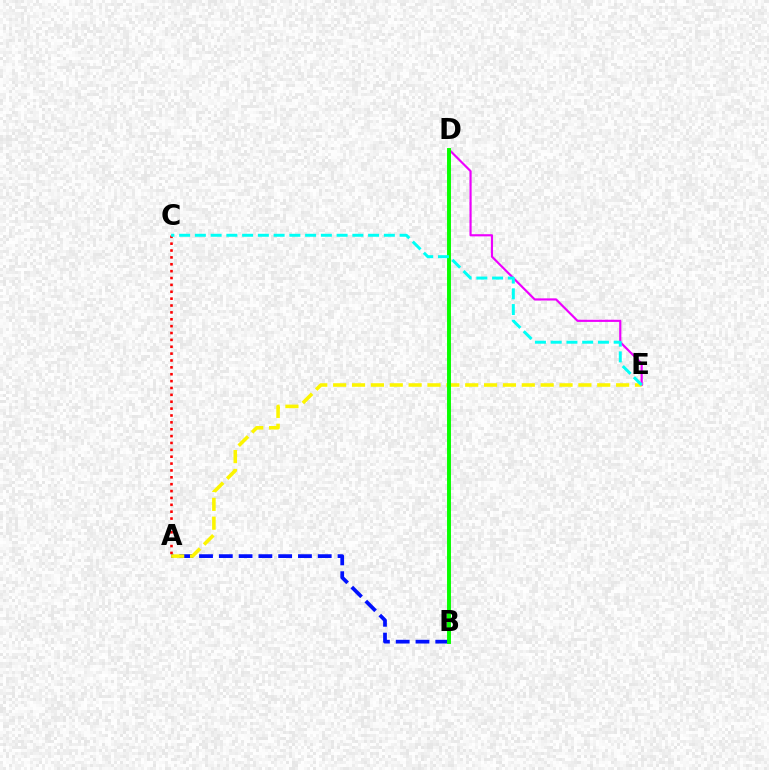{('D', 'E'): [{'color': '#ee00ff', 'line_style': 'solid', 'thickness': 1.56}], ('A', 'C'): [{'color': '#ff0000', 'line_style': 'dotted', 'thickness': 1.87}], ('A', 'B'): [{'color': '#0010ff', 'line_style': 'dashed', 'thickness': 2.69}], ('A', 'E'): [{'color': '#fcf500', 'line_style': 'dashed', 'thickness': 2.56}], ('B', 'D'): [{'color': '#08ff00', 'line_style': 'solid', 'thickness': 2.83}], ('C', 'E'): [{'color': '#00fff6', 'line_style': 'dashed', 'thickness': 2.14}]}